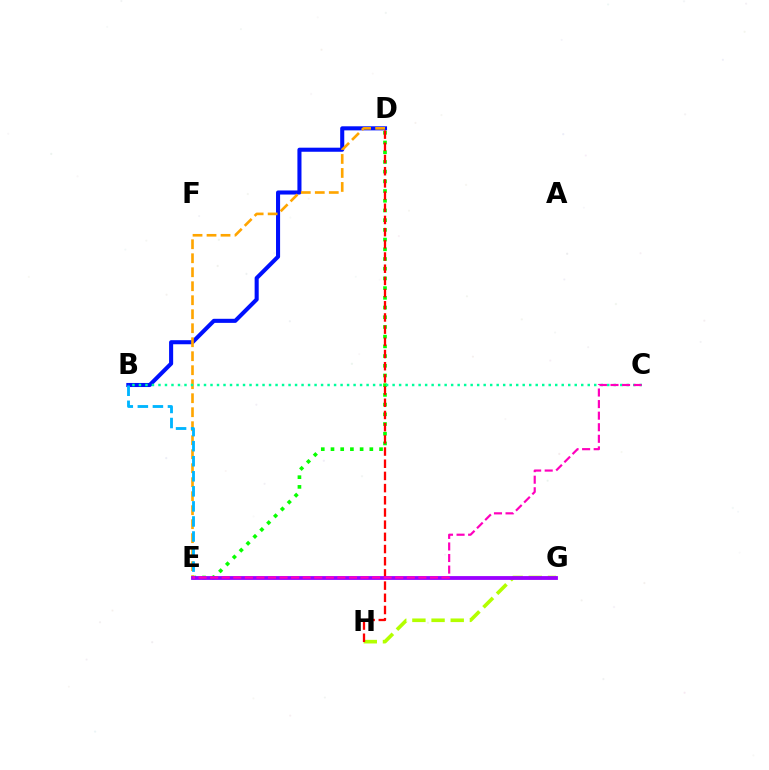{('B', 'D'): [{'color': '#0010ff', 'line_style': 'solid', 'thickness': 2.93}], ('D', 'E'): [{'color': '#08ff00', 'line_style': 'dotted', 'thickness': 2.64}, {'color': '#ffa500', 'line_style': 'dashed', 'thickness': 1.9}], ('G', 'H'): [{'color': '#b3ff00', 'line_style': 'dashed', 'thickness': 2.6}], ('B', 'E'): [{'color': '#00b5ff', 'line_style': 'dashed', 'thickness': 2.04}], ('D', 'H'): [{'color': '#ff0000', 'line_style': 'dashed', 'thickness': 1.66}], ('E', 'G'): [{'color': '#9b00ff', 'line_style': 'solid', 'thickness': 2.74}], ('B', 'C'): [{'color': '#00ff9d', 'line_style': 'dotted', 'thickness': 1.77}], ('C', 'E'): [{'color': '#ff00bd', 'line_style': 'dashed', 'thickness': 1.57}]}